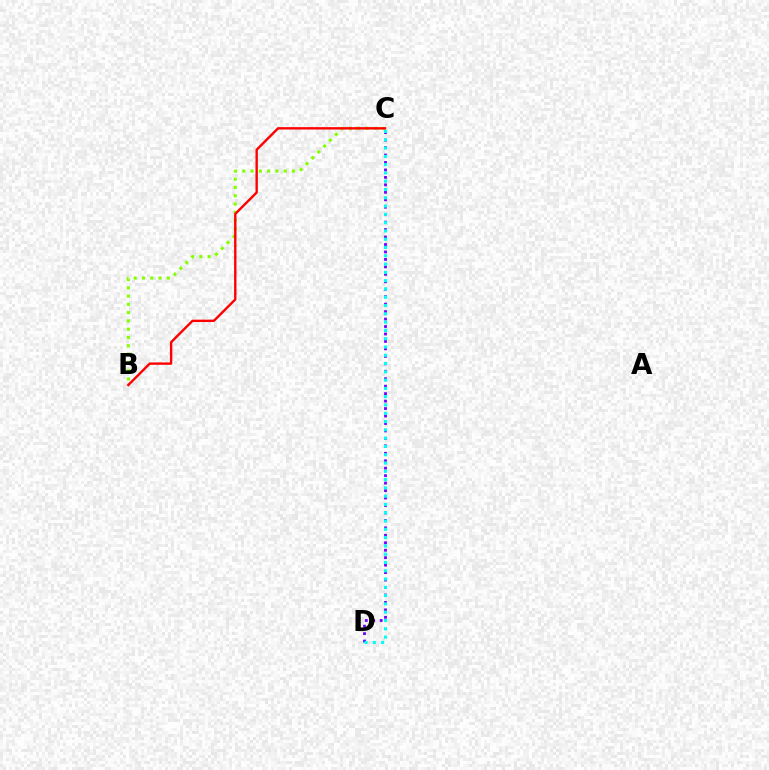{('C', 'D'): [{'color': '#7200ff', 'line_style': 'dotted', 'thickness': 2.03}, {'color': '#00fff6', 'line_style': 'dotted', 'thickness': 2.25}], ('B', 'C'): [{'color': '#84ff00', 'line_style': 'dotted', 'thickness': 2.25}, {'color': '#ff0000', 'line_style': 'solid', 'thickness': 1.71}]}